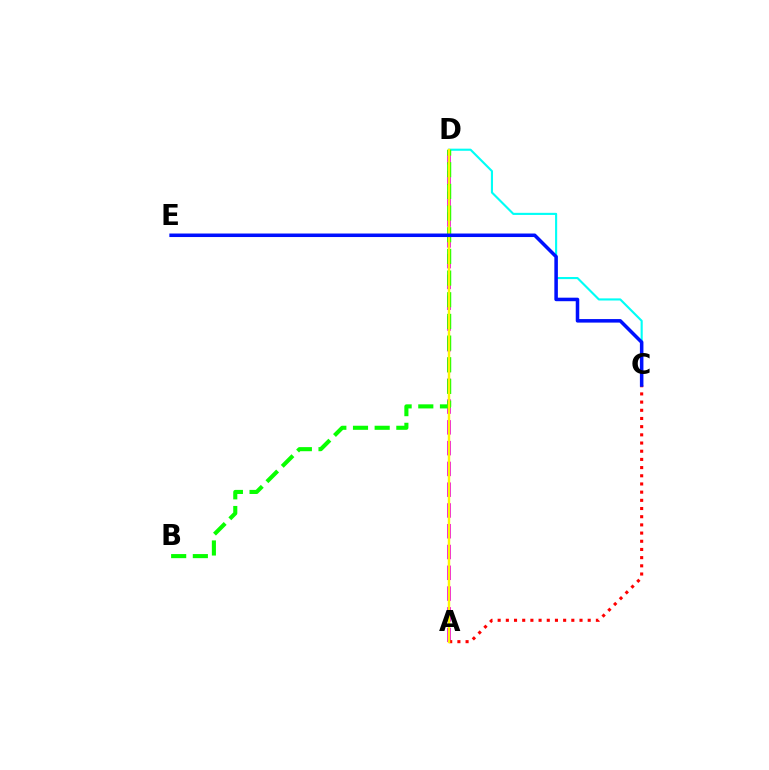{('C', 'D'): [{'color': '#00fff6', 'line_style': 'solid', 'thickness': 1.53}], ('A', 'D'): [{'color': '#ee00ff', 'line_style': 'dashed', 'thickness': 2.82}, {'color': '#fcf500', 'line_style': 'solid', 'thickness': 1.75}], ('A', 'C'): [{'color': '#ff0000', 'line_style': 'dotted', 'thickness': 2.22}], ('B', 'D'): [{'color': '#08ff00', 'line_style': 'dashed', 'thickness': 2.94}], ('C', 'E'): [{'color': '#0010ff', 'line_style': 'solid', 'thickness': 2.54}]}